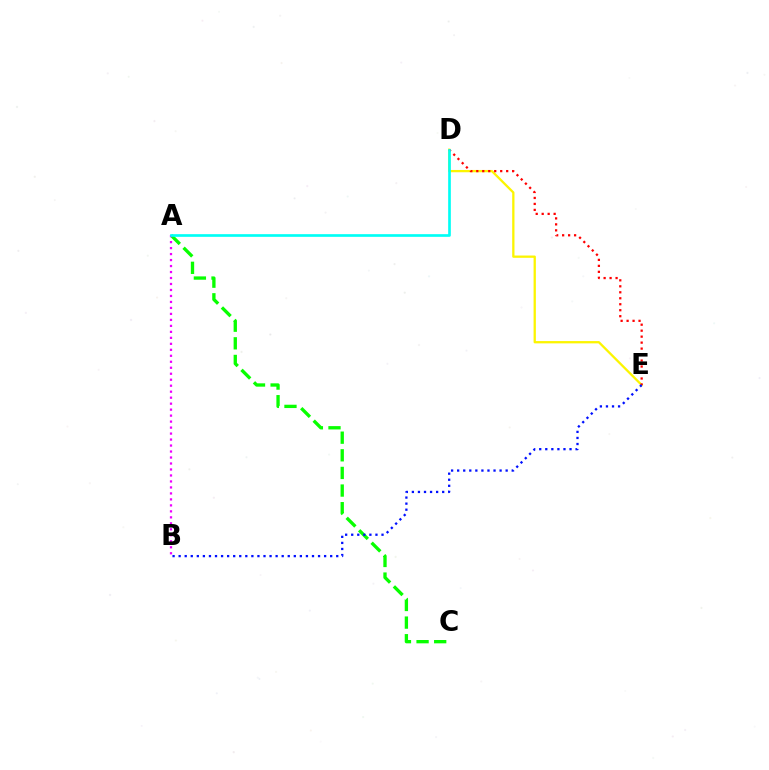{('A', 'C'): [{'color': '#08ff00', 'line_style': 'dashed', 'thickness': 2.39}], ('D', 'E'): [{'color': '#fcf500', 'line_style': 'solid', 'thickness': 1.65}, {'color': '#ff0000', 'line_style': 'dotted', 'thickness': 1.62}], ('A', 'B'): [{'color': '#ee00ff', 'line_style': 'dotted', 'thickness': 1.63}], ('A', 'D'): [{'color': '#00fff6', 'line_style': 'solid', 'thickness': 1.92}], ('B', 'E'): [{'color': '#0010ff', 'line_style': 'dotted', 'thickness': 1.65}]}